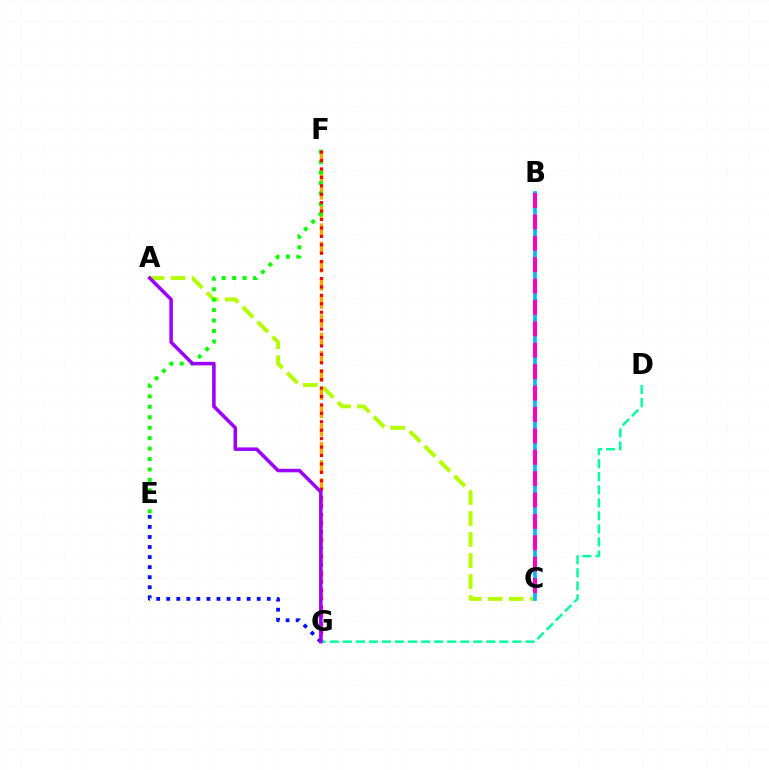{('F', 'G'): [{'color': '#ffa500', 'line_style': 'dashed', 'thickness': 2.47}, {'color': '#ff0000', 'line_style': 'dotted', 'thickness': 2.29}], ('A', 'C'): [{'color': '#b3ff00', 'line_style': 'dashed', 'thickness': 2.85}], ('B', 'C'): [{'color': '#00b5ff', 'line_style': 'solid', 'thickness': 2.64}, {'color': '#ff00bd', 'line_style': 'dashed', 'thickness': 2.91}], ('E', 'G'): [{'color': '#0010ff', 'line_style': 'dotted', 'thickness': 2.73}], ('E', 'F'): [{'color': '#08ff00', 'line_style': 'dotted', 'thickness': 2.84}], ('D', 'G'): [{'color': '#00ff9d', 'line_style': 'dashed', 'thickness': 1.77}], ('A', 'G'): [{'color': '#9b00ff', 'line_style': 'solid', 'thickness': 2.53}]}